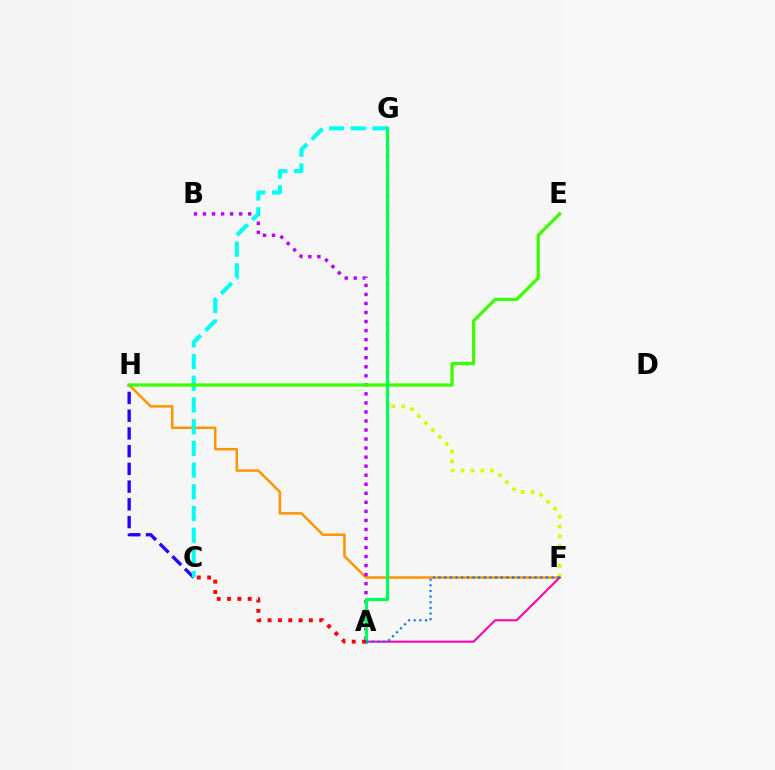{('F', 'H'): [{'color': '#ff9400', 'line_style': 'solid', 'thickness': 1.79}], ('F', 'G'): [{'color': '#d1ff00', 'line_style': 'dotted', 'thickness': 2.67}], ('A', 'B'): [{'color': '#b900ff', 'line_style': 'dotted', 'thickness': 2.46}], ('C', 'H'): [{'color': '#2500ff', 'line_style': 'dashed', 'thickness': 2.41}], ('A', 'F'): [{'color': '#ff00ac', 'line_style': 'solid', 'thickness': 1.52}, {'color': '#0074ff', 'line_style': 'dotted', 'thickness': 1.53}], ('C', 'G'): [{'color': '#00fff6', 'line_style': 'dashed', 'thickness': 2.95}], ('E', 'H'): [{'color': '#3dff00', 'line_style': 'solid', 'thickness': 2.36}], ('A', 'G'): [{'color': '#00ff5c', 'line_style': 'solid', 'thickness': 2.34}], ('A', 'C'): [{'color': '#ff0000', 'line_style': 'dotted', 'thickness': 2.81}]}